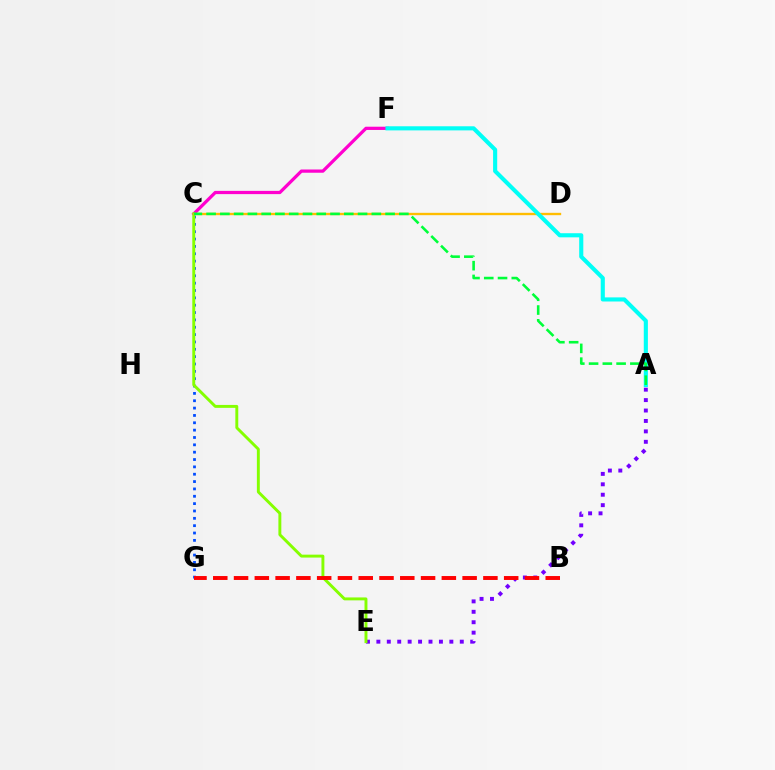{('C', 'G'): [{'color': '#004bff', 'line_style': 'dotted', 'thickness': 2.0}], ('A', 'E'): [{'color': '#7200ff', 'line_style': 'dotted', 'thickness': 2.83}], ('C', 'F'): [{'color': '#ff00cf', 'line_style': 'solid', 'thickness': 2.33}], ('C', 'E'): [{'color': '#84ff00', 'line_style': 'solid', 'thickness': 2.1}], ('C', 'D'): [{'color': '#ffbd00', 'line_style': 'solid', 'thickness': 1.7}], ('B', 'G'): [{'color': '#ff0000', 'line_style': 'dashed', 'thickness': 2.82}], ('A', 'F'): [{'color': '#00fff6', 'line_style': 'solid', 'thickness': 2.96}], ('A', 'C'): [{'color': '#00ff39', 'line_style': 'dashed', 'thickness': 1.87}]}